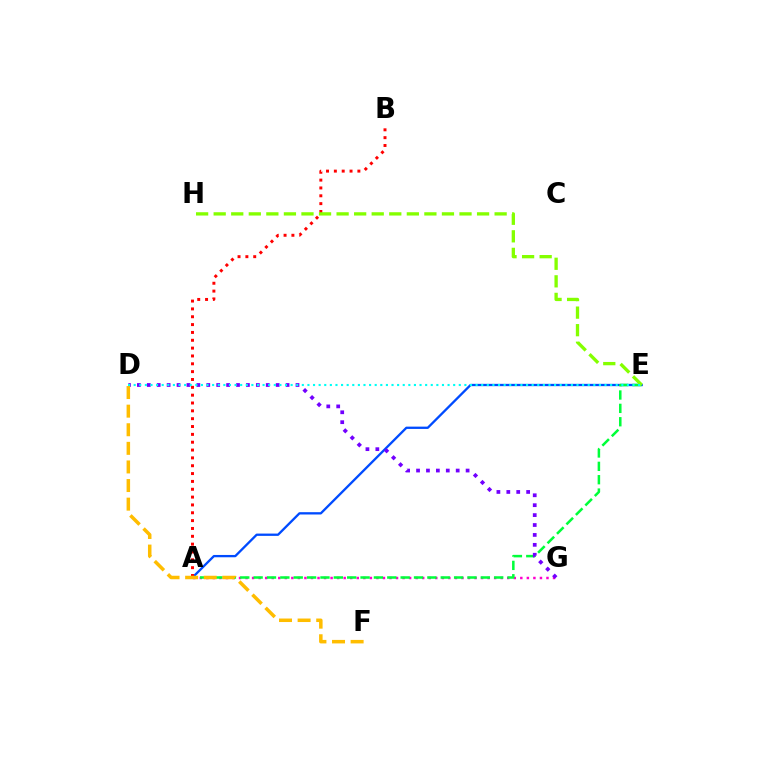{('A', 'E'): [{'color': '#004bff', 'line_style': 'solid', 'thickness': 1.66}, {'color': '#00ff39', 'line_style': 'dashed', 'thickness': 1.82}], ('A', 'G'): [{'color': '#ff00cf', 'line_style': 'dotted', 'thickness': 1.78}], ('A', 'B'): [{'color': '#ff0000', 'line_style': 'dotted', 'thickness': 2.13}], ('D', 'G'): [{'color': '#7200ff', 'line_style': 'dotted', 'thickness': 2.69}], ('D', 'F'): [{'color': '#ffbd00', 'line_style': 'dashed', 'thickness': 2.53}], ('E', 'H'): [{'color': '#84ff00', 'line_style': 'dashed', 'thickness': 2.39}], ('D', 'E'): [{'color': '#00fff6', 'line_style': 'dotted', 'thickness': 1.52}]}